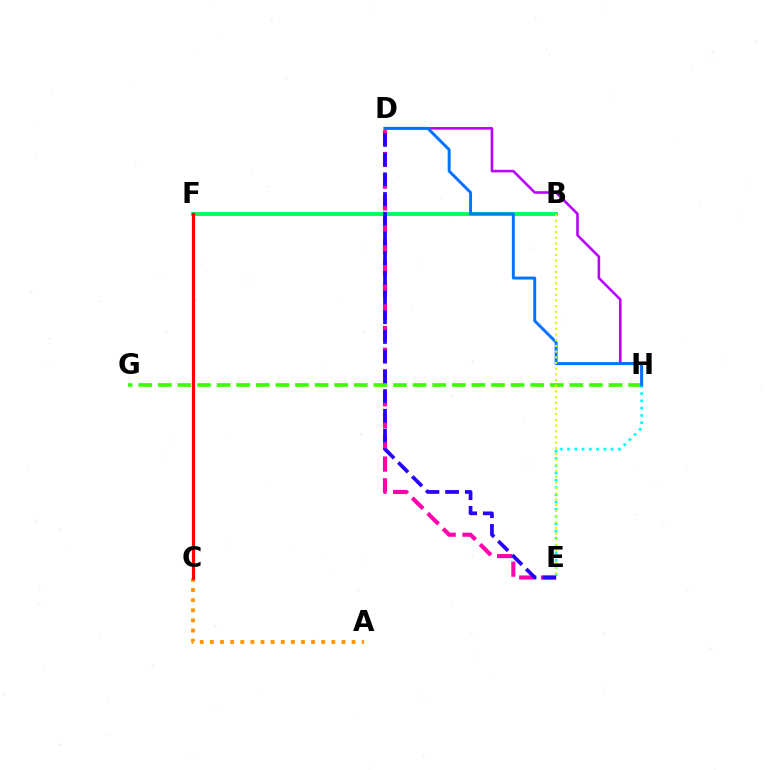{('B', 'F'): [{'color': '#00ff5c', 'line_style': 'solid', 'thickness': 2.76}], ('D', 'E'): [{'color': '#ff00ac', 'line_style': 'dashed', 'thickness': 2.96}, {'color': '#2500ff', 'line_style': 'dashed', 'thickness': 2.68}], ('D', 'H'): [{'color': '#b900ff', 'line_style': 'solid', 'thickness': 1.85}, {'color': '#0074ff', 'line_style': 'solid', 'thickness': 2.12}], ('G', 'H'): [{'color': '#3dff00', 'line_style': 'dashed', 'thickness': 2.66}], ('E', 'H'): [{'color': '#00fff6', 'line_style': 'dotted', 'thickness': 1.97}], ('A', 'C'): [{'color': '#ff9400', 'line_style': 'dotted', 'thickness': 2.75}], ('C', 'F'): [{'color': '#ff0000', 'line_style': 'solid', 'thickness': 2.27}], ('B', 'E'): [{'color': '#d1ff00', 'line_style': 'dotted', 'thickness': 1.55}]}